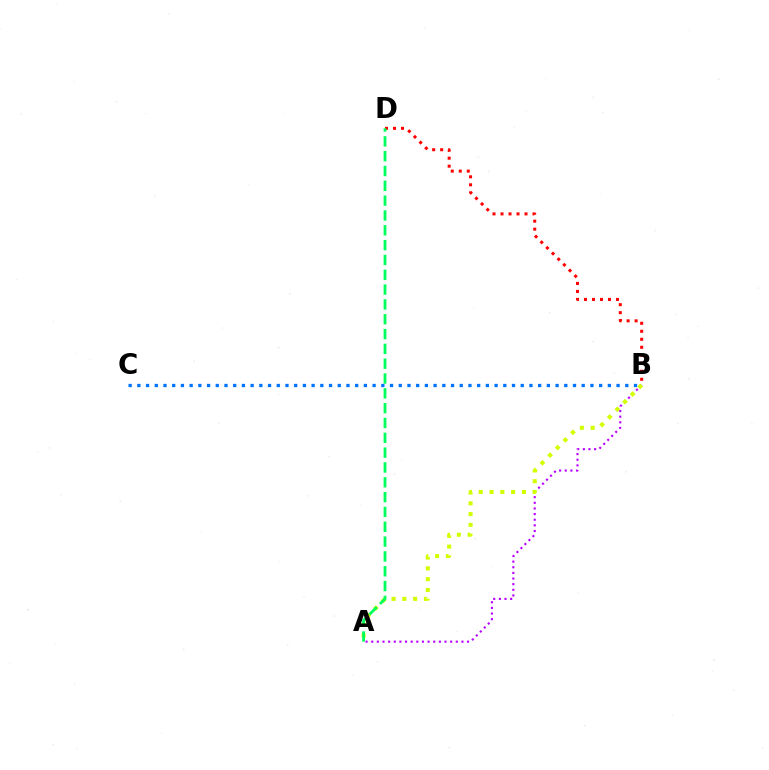{('B', 'C'): [{'color': '#0074ff', 'line_style': 'dotted', 'thickness': 2.37}], ('B', 'D'): [{'color': '#ff0000', 'line_style': 'dotted', 'thickness': 2.17}], ('A', 'B'): [{'color': '#b900ff', 'line_style': 'dotted', 'thickness': 1.53}, {'color': '#d1ff00', 'line_style': 'dotted', 'thickness': 2.93}], ('A', 'D'): [{'color': '#00ff5c', 'line_style': 'dashed', 'thickness': 2.01}]}